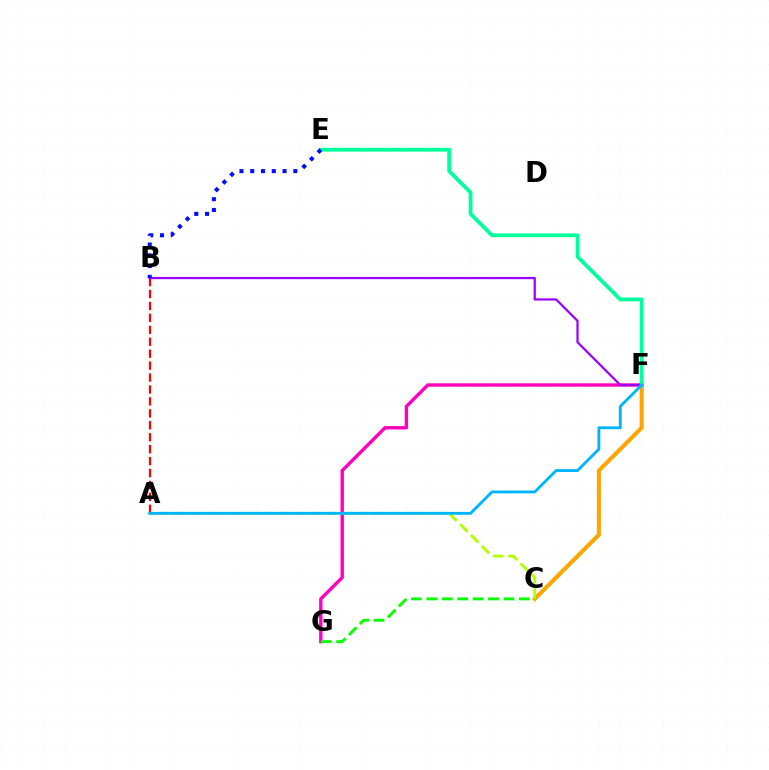{('A', 'B'): [{'color': '#ff0000', 'line_style': 'dashed', 'thickness': 1.62}], ('C', 'F'): [{'color': '#ffa500', 'line_style': 'solid', 'thickness': 2.95}], ('F', 'G'): [{'color': '#ff00bd', 'line_style': 'solid', 'thickness': 2.44}], ('B', 'F'): [{'color': '#9b00ff', 'line_style': 'solid', 'thickness': 1.61}], ('A', 'C'): [{'color': '#b3ff00', 'line_style': 'dashed', 'thickness': 2.09}], ('E', 'F'): [{'color': '#00ff9d', 'line_style': 'solid', 'thickness': 2.73}], ('C', 'G'): [{'color': '#08ff00', 'line_style': 'dashed', 'thickness': 2.09}], ('B', 'E'): [{'color': '#0010ff', 'line_style': 'dotted', 'thickness': 2.93}], ('A', 'F'): [{'color': '#00b5ff', 'line_style': 'solid', 'thickness': 2.06}]}